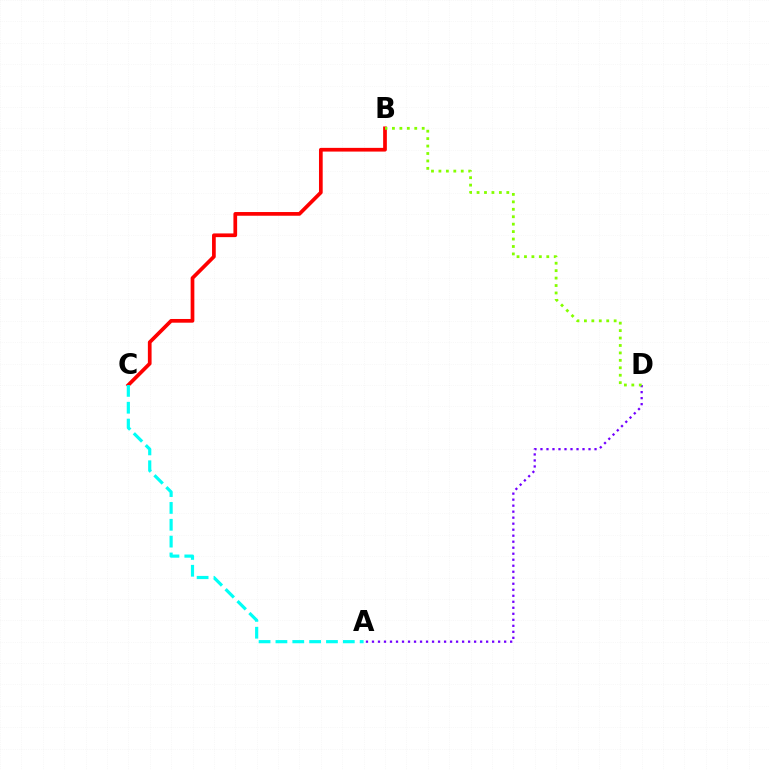{('B', 'C'): [{'color': '#ff0000', 'line_style': 'solid', 'thickness': 2.67}], ('A', 'C'): [{'color': '#00fff6', 'line_style': 'dashed', 'thickness': 2.29}], ('A', 'D'): [{'color': '#7200ff', 'line_style': 'dotted', 'thickness': 1.63}], ('B', 'D'): [{'color': '#84ff00', 'line_style': 'dotted', 'thickness': 2.02}]}